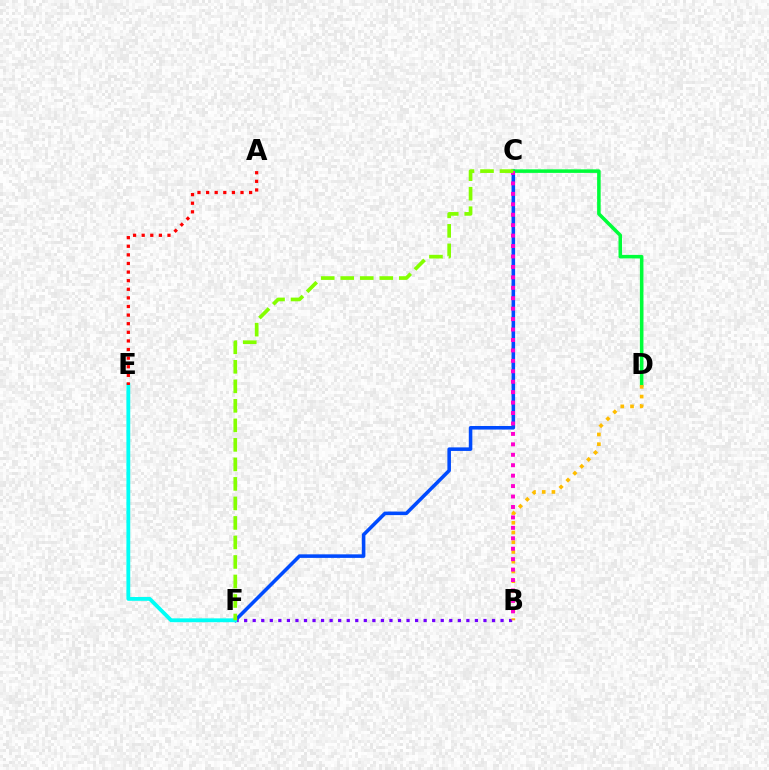{('C', 'F'): [{'color': '#004bff', 'line_style': 'solid', 'thickness': 2.56}, {'color': '#84ff00', 'line_style': 'dashed', 'thickness': 2.65}], ('C', 'D'): [{'color': '#00ff39', 'line_style': 'solid', 'thickness': 2.55}], ('B', 'F'): [{'color': '#7200ff', 'line_style': 'dotted', 'thickness': 2.32}], ('B', 'D'): [{'color': '#ffbd00', 'line_style': 'dotted', 'thickness': 2.64}], ('B', 'C'): [{'color': '#ff00cf', 'line_style': 'dotted', 'thickness': 2.84}], ('E', 'F'): [{'color': '#00fff6', 'line_style': 'solid', 'thickness': 2.76}], ('A', 'E'): [{'color': '#ff0000', 'line_style': 'dotted', 'thickness': 2.34}]}